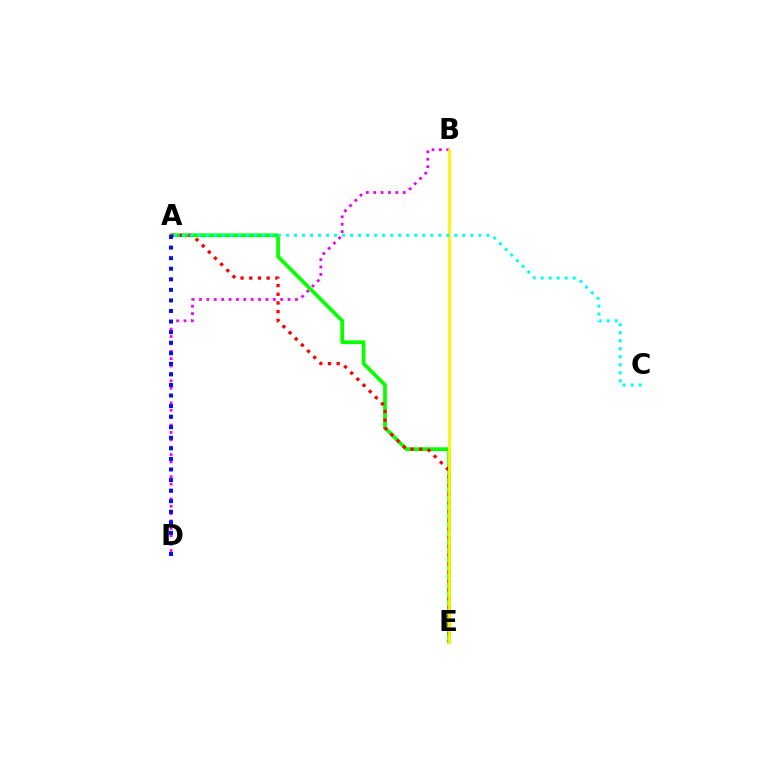{('B', 'D'): [{'color': '#ee00ff', 'line_style': 'dotted', 'thickness': 2.01}], ('A', 'E'): [{'color': '#08ff00', 'line_style': 'solid', 'thickness': 2.69}, {'color': '#ff0000', 'line_style': 'dotted', 'thickness': 2.36}], ('B', 'E'): [{'color': '#fcf500', 'line_style': 'solid', 'thickness': 1.99}], ('A', 'C'): [{'color': '#00fff6', 'line_style': 'dotted', 'thickness': 2.18}], ('A', 'D'): [{'color': '#0010ff', 'line_style': 'dotted', 'thickness': 2.87}]}